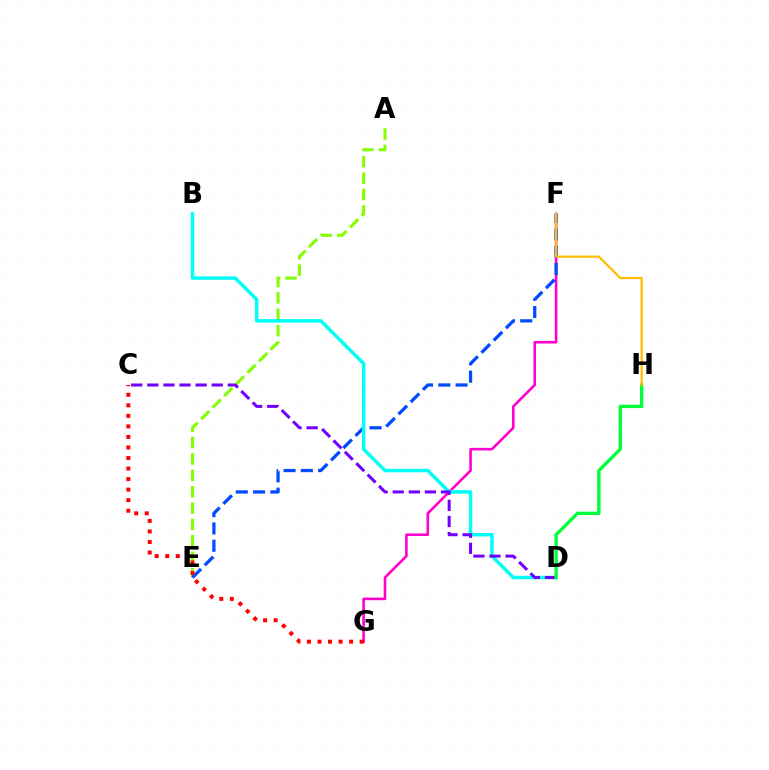{('A', 'E'): [{'color': '#84ff00', 'line_style': 'dashed', 'thickness': 2.23}], ('F', 'G'): [{'color': '#ff00cf', 'line_style': 'solid', 'thickness': 1.87}], ('E', 'F'): [{'color': '#004bff', 'line_style': 'dashed', 'thickness': 2.35}], ('B', 'D'): [{'color': '#00fff6', 'line_style': 'solid', 'thickness': 2.49}], ('C', 'D'): [{'color': '#7200ff', 'line_style': 'dashed', 'thickness': 2.19}], ('D', 'H'): [{'color': '#00ff39', 'line_style': 'solid', 'thickness': 2.41}], ('F', 'H'): [{'color': '#ffbd00', 'line_style': 'solid', 'thickness': 1.58}], ('C', 'G'): [{'color': '#ff0000', 'line_style': 'dotted', 'thickness': 2.86}]}